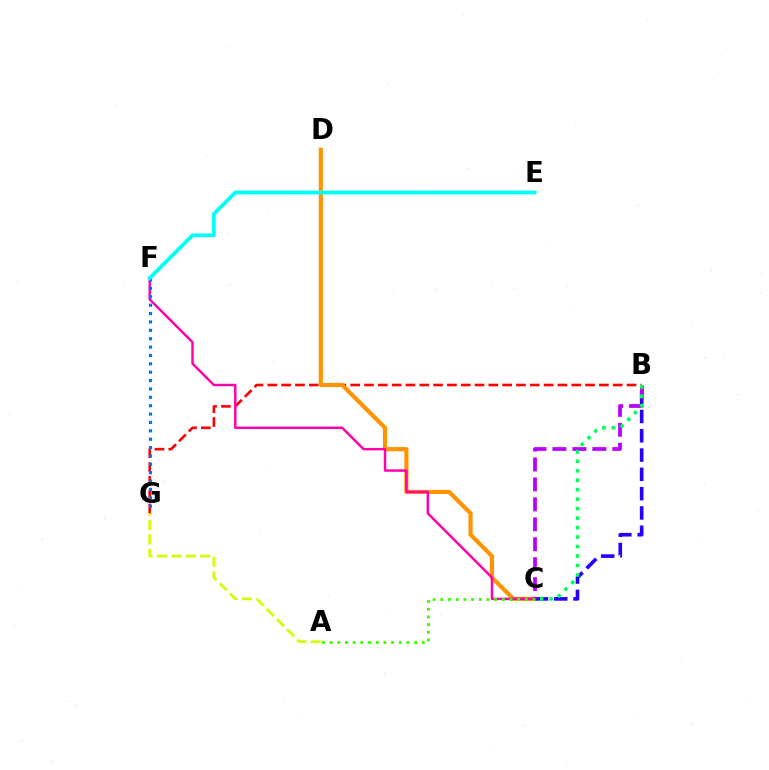{('B', 'G'): [{'color': '#ff0000', 'line_style': 'dashed', 'thickness': 1.88}], ('C', 'D'): [{'color': '#ff9400', 'line_style': 'solid', 'thickness': 2.98}], ('C', 'F'): [{'color': '#ff00ac', 'line_style': 'solid', 'thickness': 1.76}], ('B', 'C'): [{'color': '#2500ff', 'line_style': 'dashed', 'thickness': 2.62}, {'color': '#b900ff', 'line_style': 'dashed', 'thickness': 2.71}, {'color': '#00ff5c', 'line_style': 'dotted', 'thickness': 2.57}], ('F', 'G'): [{'color': '#0074ff', 'line_style': 'dotted', 'thickness': 2.28}], ('A', 'C'): [{'color': '#3dff00', 'line_style': 'dotted', 'thickness': 2.09}], ('E', 'F'): [{'color': '#00fff6', 'line_style': 'solid', 'thickness': 2.68}], ('A', 'G'): [{'color': '#d1ff00', 'line_style': 'dashed', 'thickness': 1.96}]}